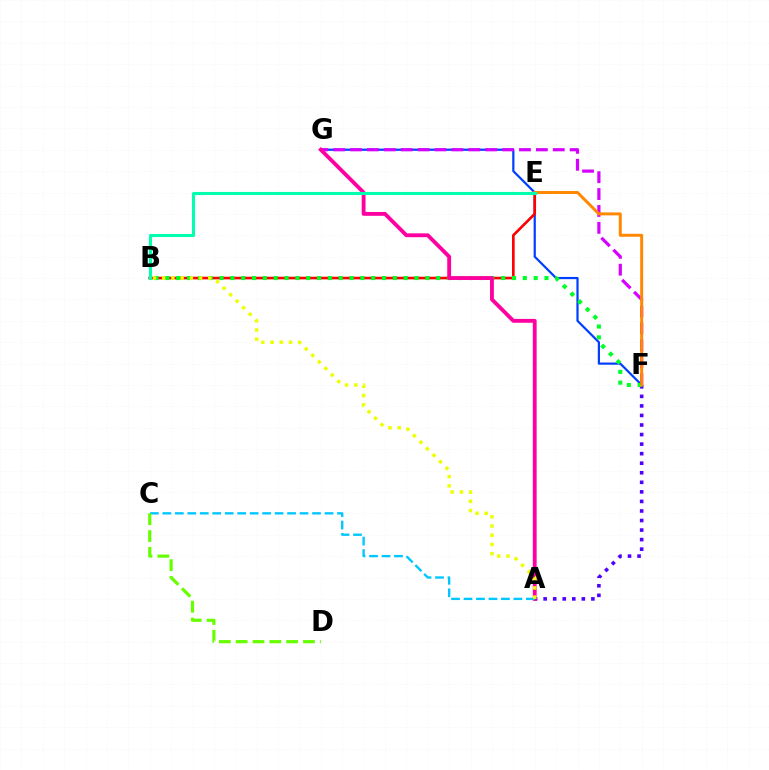{('A', 'F'): [{'color': '#4f00ff', 'line_style': 'dotted', 'thickness': 2.6}], ('F', 'G'): [{'color': '#003fff', 'line_style': 'solid', 'thickness': 1.59}, {'color': '#d600ff', 'line_style': 'dashed', 'thickness': 2.3}], ('B', 'E'): [{'color': '#ff0000', 'line_style': 'solid', 'thickness': 1.91}, {'color': '#00ffaf', 'line_style': 'solid', 'thickness': 2.24}], ('B', 'F'): [{'color': '#00ff27', 'line_style': 'dotted', 'thickness': 2.94}], ('A', 'G'): [{'color': '#ff00a0', 'line_style': 'solid', 'thickness': 2.77}], ('E', 'F'): [{'color': '#ff8800', 'line_style': 'solid', 'thickness': 2.14}], ('A', 'C'): [{'color': '#00c7ff', 'line_style': 'dashed', 'thickness': 1.69}], ('C', 'D'): [{'color': '#66ff00', 'line_style': 'dashed', 'thickness': 2.29}], ('A', 'B'): [{'color': '#eeff00', 'line_style': 'dotted', 'thickness': 2.5}]}